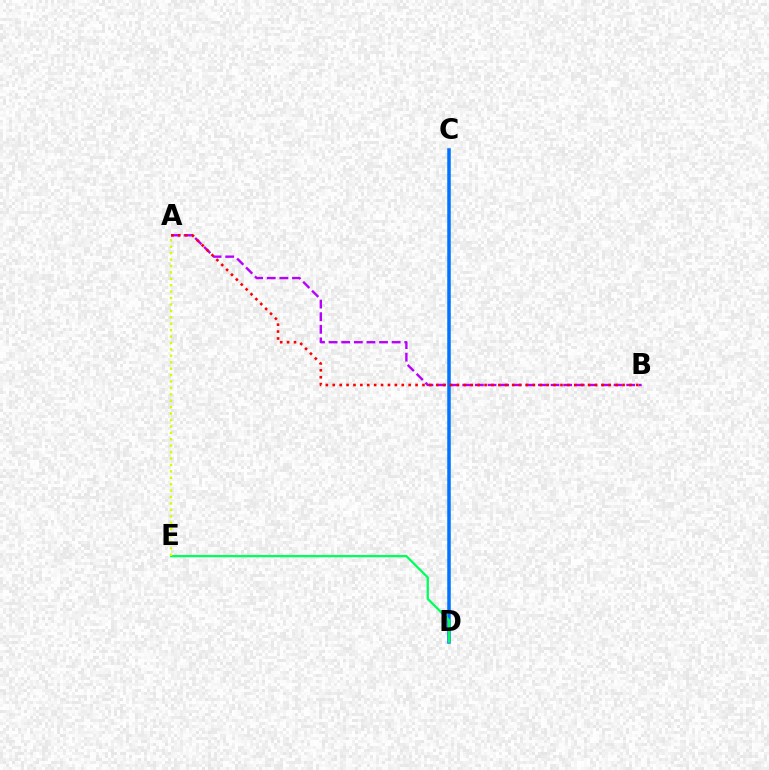{('C', 'D'): [{'color': '#0074ff', 'line_style': 'solid', 'thickness': 2.53}], ('D', 'E'): [{'color': '#00ff5c', 'line_style': 'solid', 'thickness': 1.65}], ('A', 'E'): [{'color': '#d1ff00', 'line_style': 'dotted', 'thickness': 1.74}], ('A', 'B'): [{'color': '#b900ff', 'line_style': 'dashed', 'thickness': 1.71}, {'color': '#ff0000', 'line_style': 'dotted', 'thickness': 1.87}]}